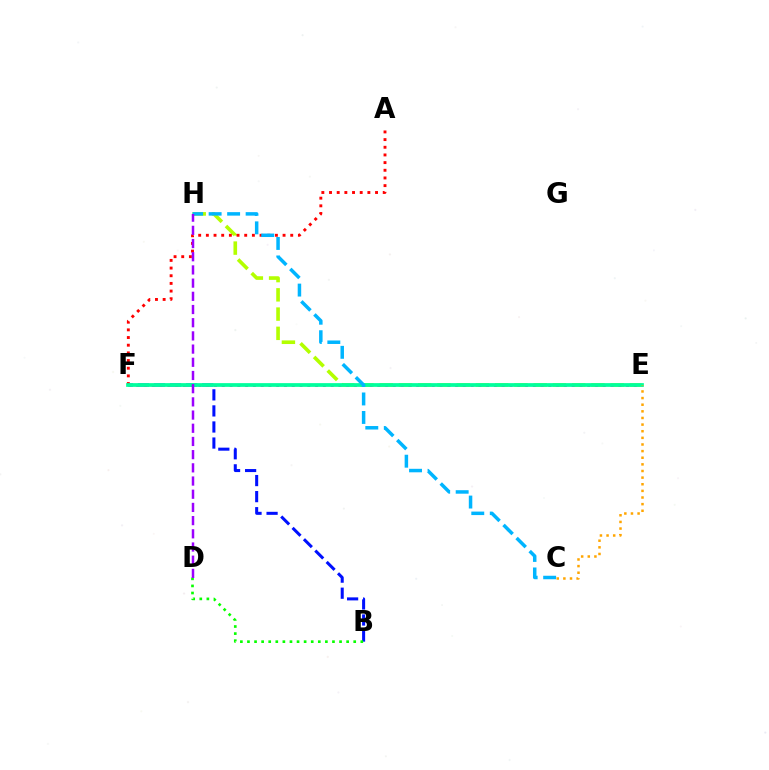{('E', 'H'): [{'color': '#b3ff00', 'line_style': 'dashed', 'thickness': 2.61}], ('B', 'F'): [{'color': '#0010ff', 'line_style': 'dashed', 'thickness': 2.18}], ('E', 'F'): [{'color': '#ff00bd', 'line_style': 'dotted', 'thickness': 2.11}, {'color': '#00ff9d', 'line_style': 'solid', 'thickness': 2.69}], ('A', 'F'): [{'color': '#ff0000', 'line_style': 'dotted', 'thickness': 2.08}], ('B', 'D'): [{'color': '#08ff00', 'line_style': 'dotted', 'thickness': 1.92}], ('C', 'H'): [{'color': '#00b5ff', 'line_style': 'dashed', 'thickness': 2.51}], ('C', 'E'): [{'color': '#ffa500', 'line_style': 'dotted', 'thickness': 1.8}], ('D', 'H'): [{'color': '#9b00ff', 'line_style': 'dashed', 'thickness': 1.79}]}